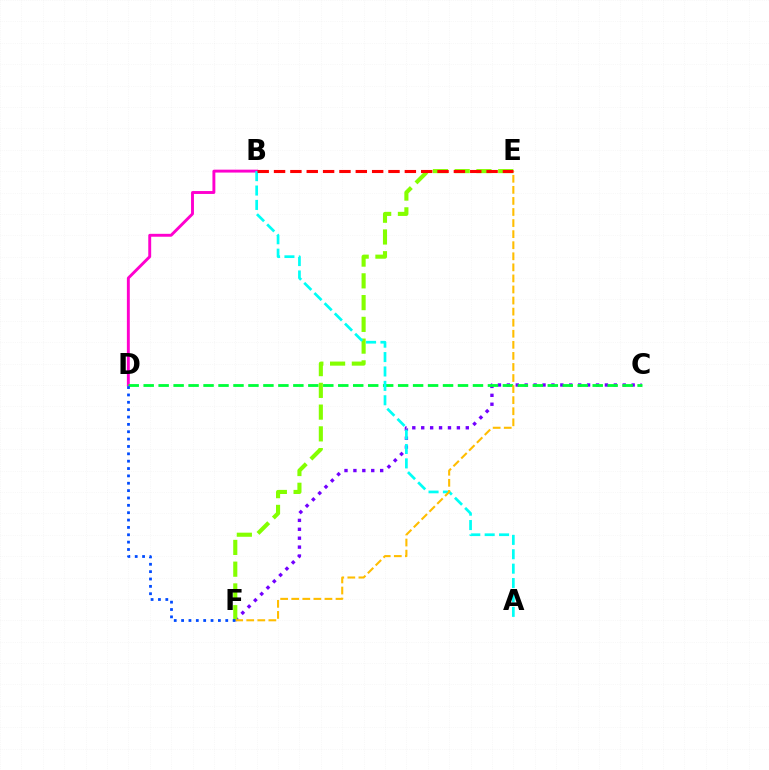{('C', 'F'): [{'color': '#7200ff', 'line_style': 'dotted', 'thickness': 2.42}], ('B', 'D'): [{'color': '#ff00cf', 'line_style': 'solid', 'thickness': 2.09}], ('C', 'D'): [{'color': '#00ff39', 'line_style': 'dashed', 'thickness': 2.03}], ('E', 'F'): [{'color': '#84ff00', 'line_style': 'dashed', 'thickness': 2.96}, {'color': '#ffbd00', 'line_style': 'dashed', 'thickness': 1.5}], ('A', 'B'): [{'color': '#00fff6', 'line_style': 'dashed', 'thickness': 1.96}], ('D', 'F'): [{'color': '#004bff', 'line_style': 'dotted', 'thickness': 2.0}], ('B', 'E'): [{'color': '#ff0000', 'line_style': 'dashed', 'thickness': 2.22}]}